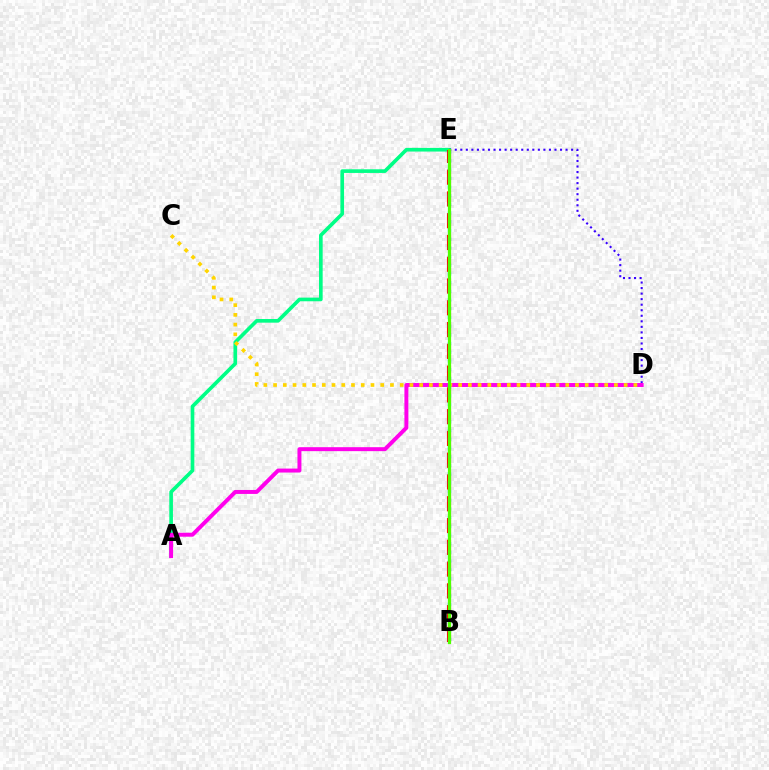{('A', 'E'): [{'color': '#00ff86', 'line_style': 'solid', 'thickness': 2.63}], ('D', 'E'): [{'color': '#3700ff', 'line_style': 'dotted', 'thickness': 1.51}], ('A', 'D'): [{'color': '#ff00ed', 'line_style': 'solid', 'thickness': 2.85}], ('C', 'D'): [{'color': '#ffd500', 'line_style': 'dotted', 'thickness': 2.65}], ('B', 'E'): [{'color': '#ff0000', 'line_style': 'dashed', 'thickness': 2.96}, {'color': '#009eff', 'line_style': 'dotted', 'thickness': 2.36}, {'color': '#4fff00', 'line_style': 'solid', 'thickness': 2.32}]}